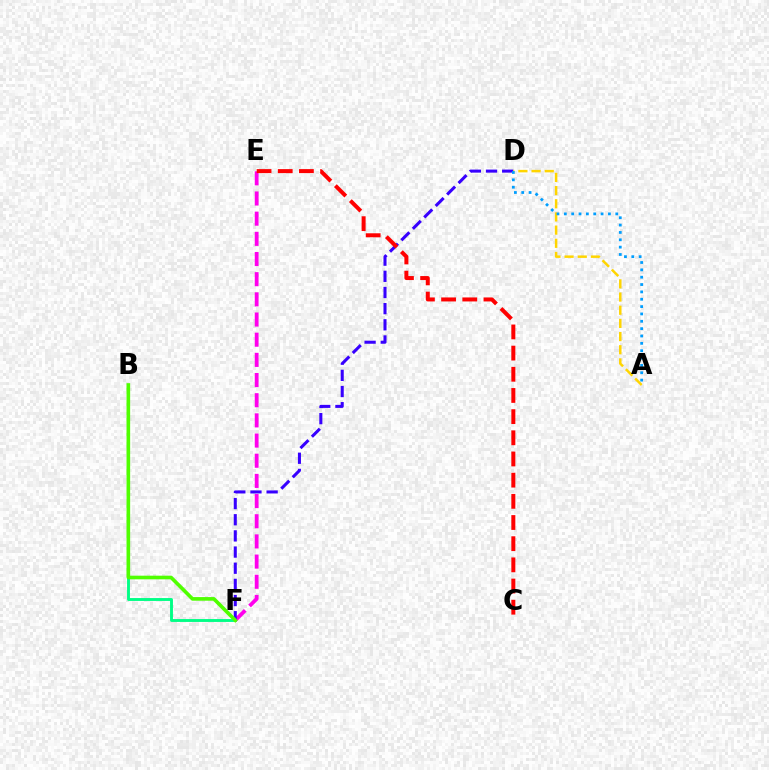{('B', 'F'): [{'color': '#00ff86', 'line_style': 'solid', 'thickness': 2.08}, {'color': '#4fff00', 'line_style': 'solid', 'thickness': 2.61}], ('E', 'F'): [{'color': '#ff00ed', 'line_style': 'dashed', 'thickness': 2.74}], ('D', 'F'): [{'color': '#3700ff', 'line_style': 'dashed', 'thickness': 2.2}], ('C', 'E'): [{'color': '#ff0000', 'line_style': 'dashed', 'thickness': 2.88}], ('A', 'D'): [{'color': '#ffd500', 'line_style': 'dashed', 'thickness': 1.79}, {'color': '#009eff', 'line_style': 'dotted', 'thickness': 2.0}]}